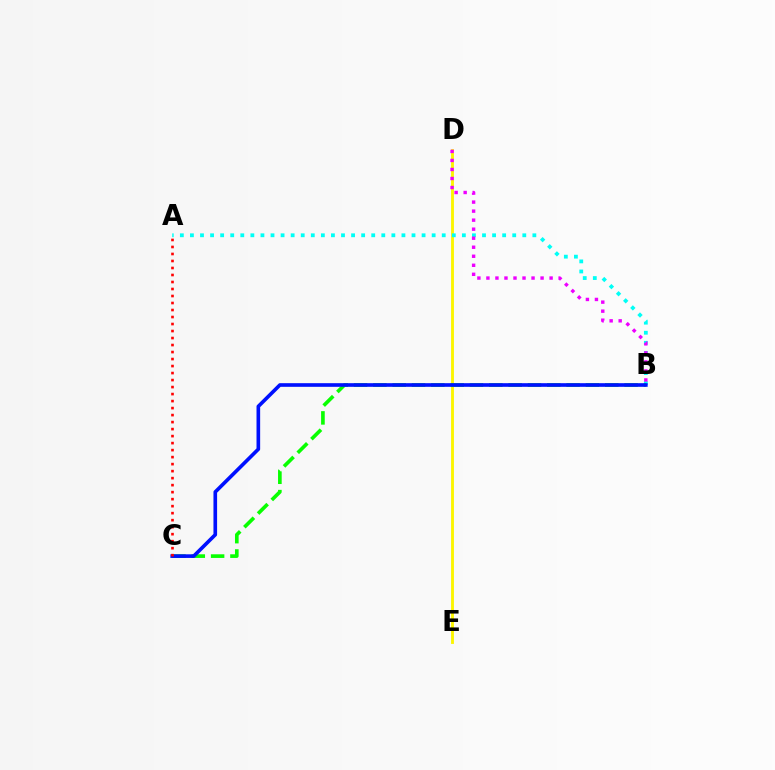{('D', 'E'): [{'color': '#fcf500', 'line_style': 'solid', 'thickness': 2.06}], ('A', 'B'): [{'color': '#00fff6', 'line_style': 'dotted', 'thickness': 2.74}], ('B', 'C'): [{'color': '#08ff00', 'line_style': 'dashed', 'thickness': 2.63}, {'color': '#0010ff', 'line_style': 'solid', 'thickness': 2.62}], ('A', 'C'): [{'color': '#ff0000', 'line_style': 'dotted', 'thickness': 1.9}], ('B', 'D'): [{'color': '#ee00ff', 'line_style': 'dotted', 'thickness': 2.45}]}